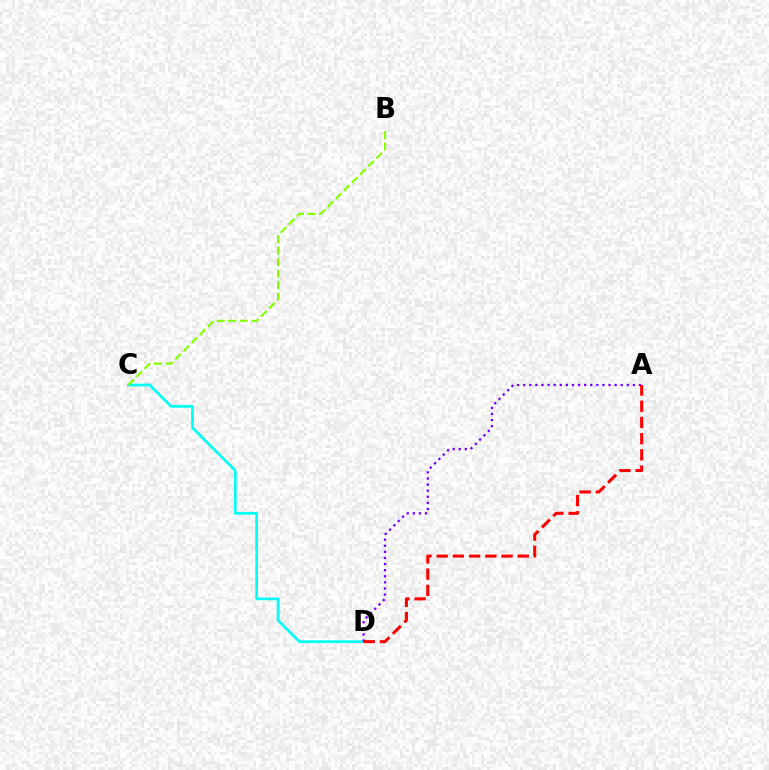{('C', 'D'): [{'color': '#00fff6', 'line_style': 'solid', 'thickness': 1.95}], ('B', 'C'): [{'color': '#84ff00', 'line_style': 'dashed', 'thickness': 1.56}], ('A', 'D'): [{'color': '#7200ff', 'line_style': 'dotted', 'thickness': 1.66}, {'color': '#ff0000', 'line_style': 'dashed', 'thickness': 2.2}]}